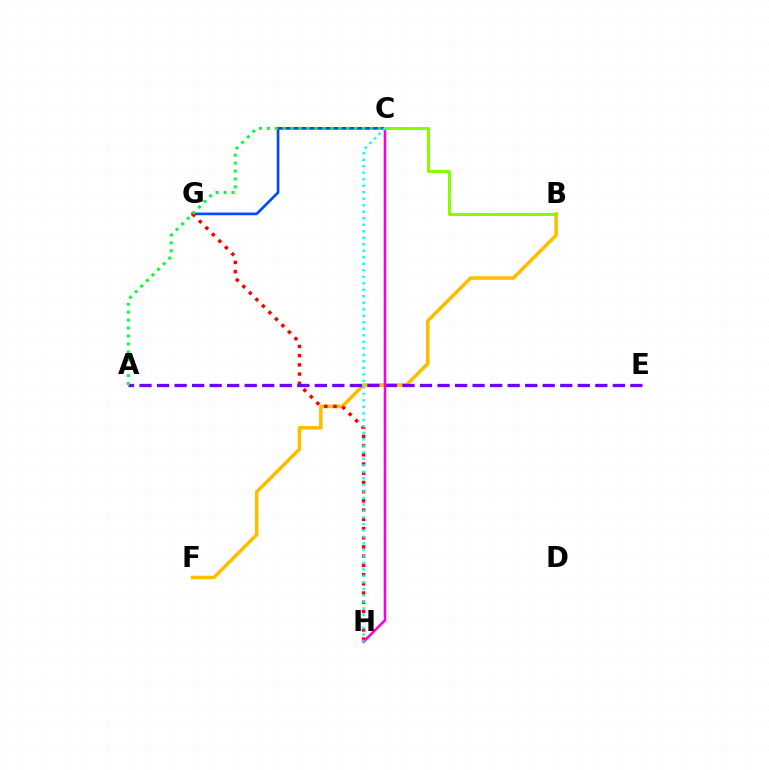{('C', 'G'): [{'color': '#004bff', 'line_style': 'solid', 'thickness': 1.93}], ('B', 'F'): [{'color': '#ffbd00', 'line_style': 'solid', 'thickness': 2.55}], ('G', 'H'): [{'color': '#ff0000', 'line_style': 'dotted', 'thickness': 2.5}], ('A', 'E'): [{'color': '#7200ff', 'line_style': 'dashed', 'thickness': 2.38}], ('C', 'H'): [{'color': '#ff00cf', 'line_style': 'solid', 'thickness': 1.83}, {'color': '#00fff6', 'line_style': 'dotted', 'thickness': 1.77}], ('A', 'C'): [{'color': '#00ff39', 'line_style': 'dotted', 'thickness': 2.15}], ('B', 'C'): [{'color': '#84ff00', 'line_style': 'solid', 'thickness': 2.19}]}